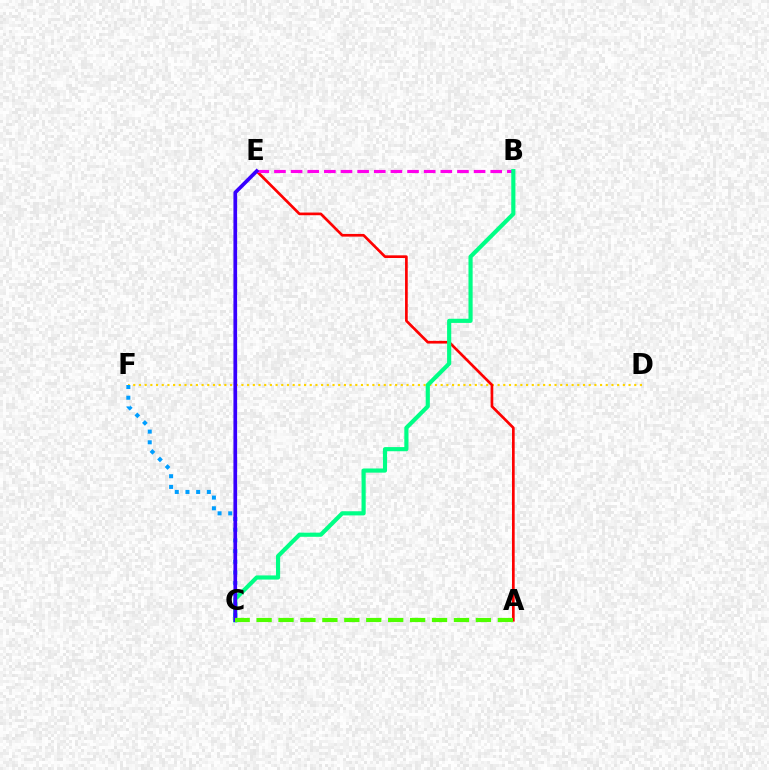{('D', 'F'): [{'color': '#ffd500', 'line_style': 'dotted', 'thickness': 1.55}], ('A', 'E'): [{'color': '#ff0000', 'line_style': 'solid', 'thickness': 1.93}], ('B', 'E'): [{'color': '#ff00ed', 'line_style': 'dashed', 'thickness': 2.26}], ('B', 'C'): [{'color': '#00ff86', 'line_style': 'solid', 'thickness': 2.99}], ('C', 'F'): [{'color': '#009eff', 'line_style': 'dotted', 'thickness': 2.91}], ('C', 'E'): [{'color': '#3700ff', 'line_style': 'solid', 'thickness': 2.66}], ('A', 'C'): [{'color': '#4fff00', 'line_style': 'dashed', 'thickness': 2.98}]}